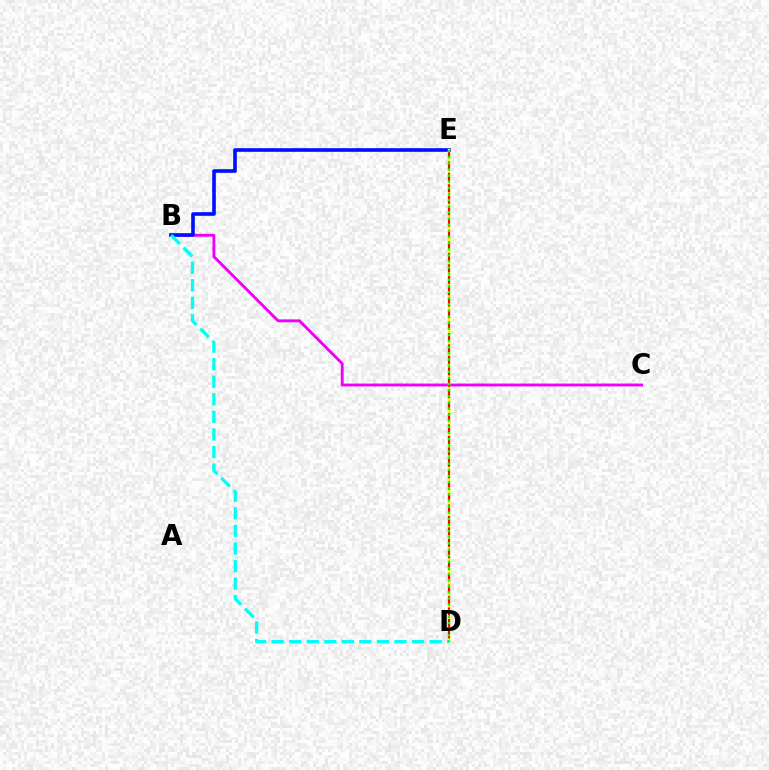{('B', 'C'): [{'color': '#ee00ff', 'line_style': 'solid', 'thickness': 2.07}], ('B', 'E'): [{'color': '#0010ff', 'line_style': 'solid', 'thickness': 2.61}], ('D', 'E'): [{'color': '#fcf500', 'line_style': 'solid', 'thickness': 1.7}, {'color': '#ff0000', 'line_style': 'dashed', 'thickness': 1.55}, {'color': '#08ff00', 'line_style': 'dotted', 'thickness': 1.67}], ('B', 'D'): [{'color': '#00fff6', 'line_style': 'dashed', 'thickness': 2.39}]}